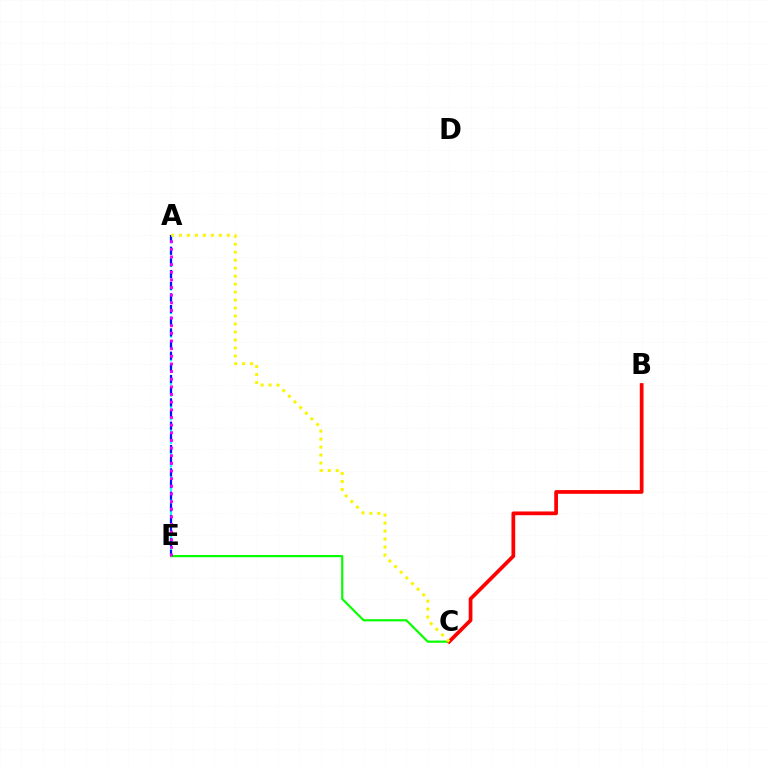{('A', 'E'): [{'color': '#00fff6', 'line_style': 'dashed', 'thickness': 1.6}, {'color': '#0010ff', 'line_style': 'dashed', 'thickness': 1.58}, {'color': '#ee00ff', 'line_style': 'dotted', 'thickness': 2.08}], ('C', 'E'): [{'color': '#08ff00', 'line_style': 'solid', 'thickness': 1.58}], ('B', 'C'): [{'color': '#ff0000', 'line_style': 'solid', 'thickness': 2.68}], ('A', 'C'): [{'color': '#fcf500', 'line_style': 'dotted', 'thickness': 2.17}]}